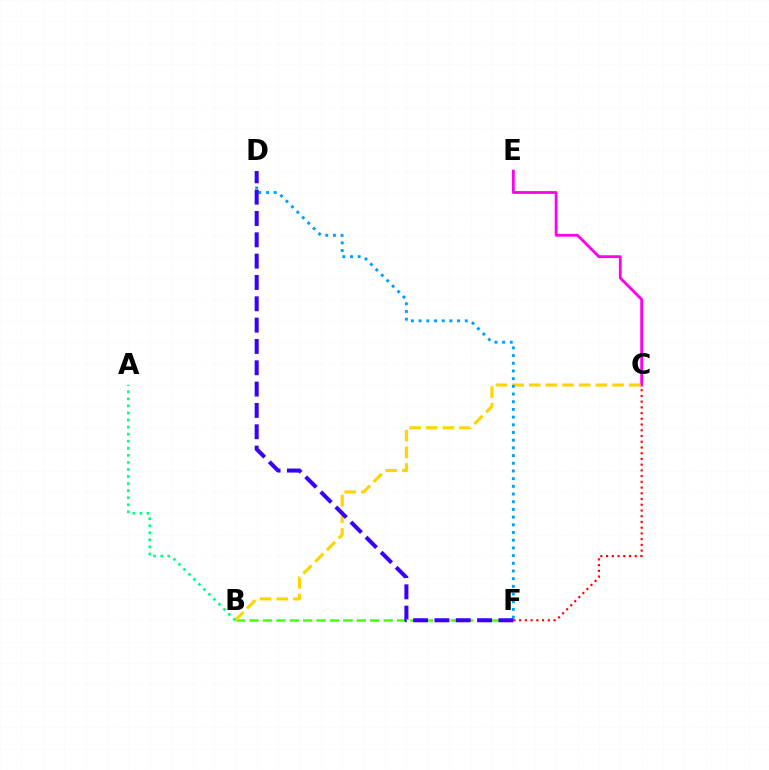{('B', 'F'): [{'color': '#4fff00', 'line_style': 'dashed', 'thickness': 1.82}], ('C', 'F'): [{'color': '#ff0000', 'line_style': 'dotted', 'thickness': 1.56}], ('C', 'E'): [{'color': '#ff00ed', 'line_style': 'solid', 'thickness': 2.03}], ('B', 'C'): [{'color': '#ffd500', 'line_style': 'dashed', 'thickness': 2.26}], ('D', 'F'): [{'color': '#009eff', 'line_style': 'dotted', 'thickness': 2.09}, {'color': '#3700ff', 'line_style': 'dashed', 'thickness': 2.9}], ('A', 'B'): [{'color': '#00ff86', 'line_style': 'dotted', 'thickness': 1.92}]}